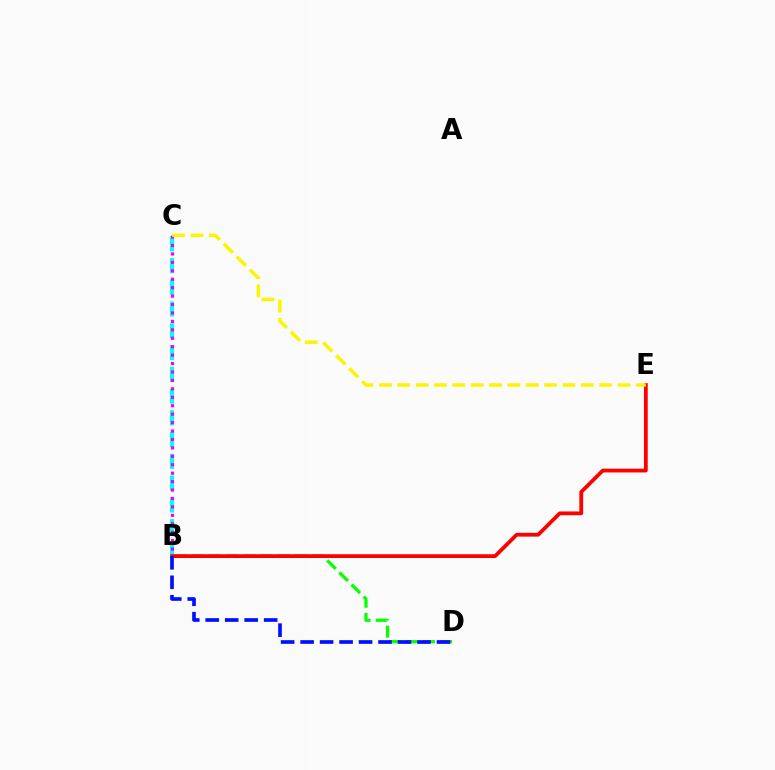{('B', 'C'): [{'color': '#00fff6', 'line_style': 'dashed', 'thickness': 2.96}, {'color': '#ee00ff', 'line_style': 'dotted', 'thickness': 2.29}], ('B', 'D'): [{'color': '#08ff00', 'line_style': 'dashed', 'thickness': 2.33}, {'color': '#0010ff', 'line_style': 'dashed', 'thickness': 2.65}], ('B', 'E'): [{'color': '#ff0000', 'line_style': 'solid', 'thickness': 2.72}], ('C', 'E'): [{'color': '#fcf500', 'line_style': 'dashed', 'thickness': 2.49}]}